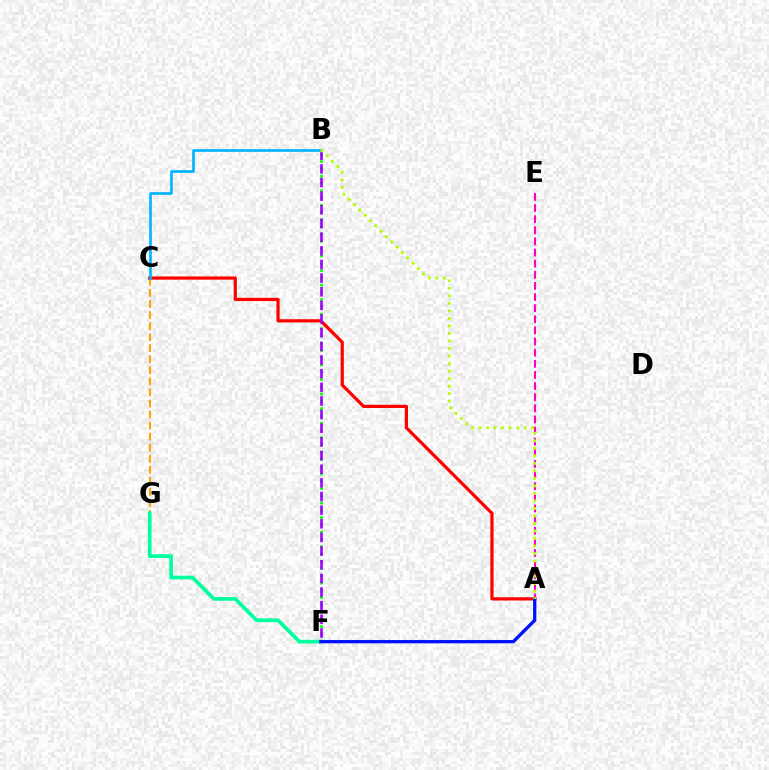{('B', 'F'): [{'color': '#08ff00', 'line_style': 'dotted', 'thickness': 1.97}, {'color': '#9b00ff', 'line_style': 'dashed', 'thickness': 1.85}], ('C', 'G'): [{'color': '#ffa500', 'line_style': 'dashed', 'thickness': 1.5}], ('A', 'C'): [{'color': '#ff0000', 'line_style': 'solid', 'thickness': 2.32}], ('F', 'G'): [{'color': '#00ff9d', 'line_style': 'solid', 'thickness': 2.65}], ('B', 'C'): [{'color': '#00b5ff', 'line_style': 'solid', 'thickness': 1.92}], ('A', 'E'): [{'color': '#ff00bd', 'line_style': 'dashed', 'thickness': 1.51}], ('A', 'F'): [{'color': '#0010ff', 'line_style': 'solid', 'thickness': 2.36}], ('A', 'B'): [{'color': '#b3ff00', 'line_style': 'dotted', 'thickness': 2.04}]}